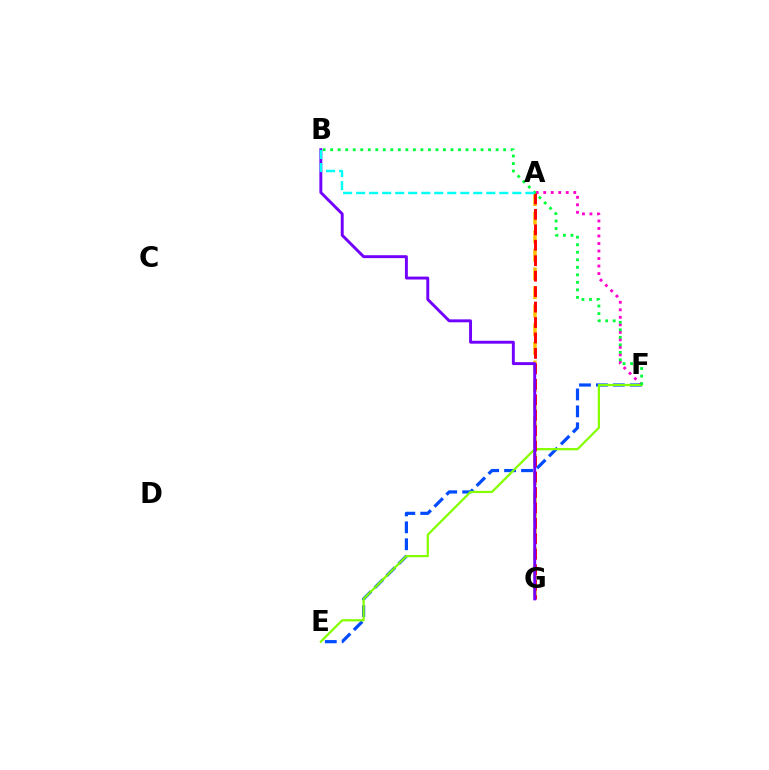{('A', 'G'): [{'color': '#ffbd00', 'line_style': 'dashed', 'thickness': 2.53}, {'color': '#ff0000', 'line_style': 'dashed', 'thickness': 2.1}], ('E', 'F'): [{'color': '#004bff', 'line_style': 'dashed', 'thickness': 2.3}, {'color': '#84ff00', 'line_style': 'solid', 'thickness': 1.61}], ('A', 'F'): [{'color': '#ff00cf', 'line_style': 'dotted', 'thickness': 2.04}], ('B', 'F'): [{'color': '#00ff39', 'line_style': 'dotted', 'thickness': 2.04}], ('B', 'G'): [{'color': '#7200ff', 'line_style': 'solid', 'thickness': 2.1}], ('A', 'B'): [{'color': '#00fff6', 'line_style': 'dashed', 'thickness': 1.77}]}